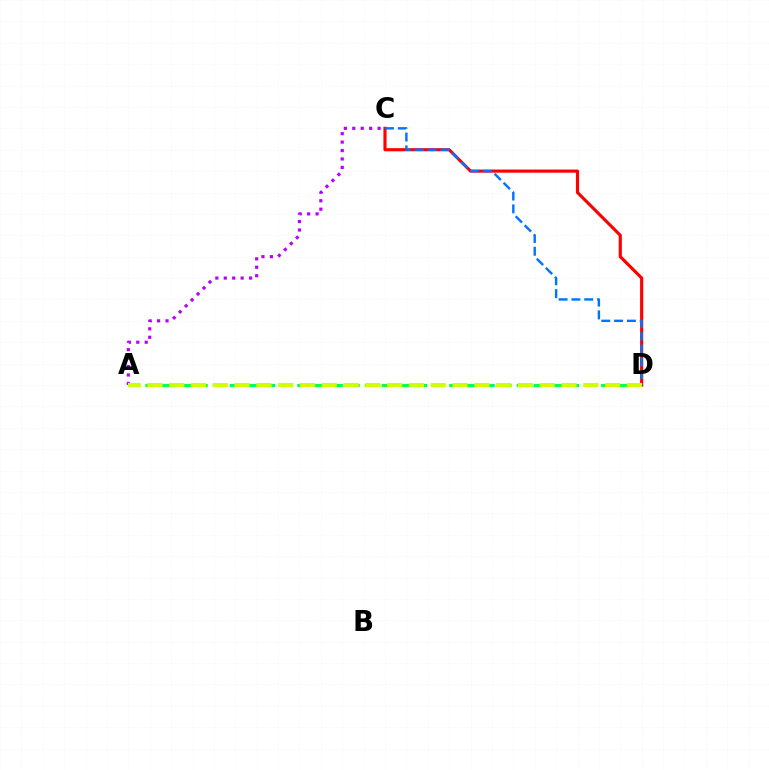{('A', 'D'): [{'color': '#00ff5c', 'line_style': 'dashed', 'thickness': 2.29}, {'color': '#d1ff00', 'line_style': 'dashed', 'thickness': 2.96}], ('C', 'D'): [{'color': '#ff0000', 'line_style': 'solid', 'thickness': 2.27}, {'color': '#0074ff', 'line_style': 'dashed', 'thickness': 1.74}], ('A', 'C'): [{'color': '#b900ff', 'line_style': 'dotted', 'thickness': 2.29}]}